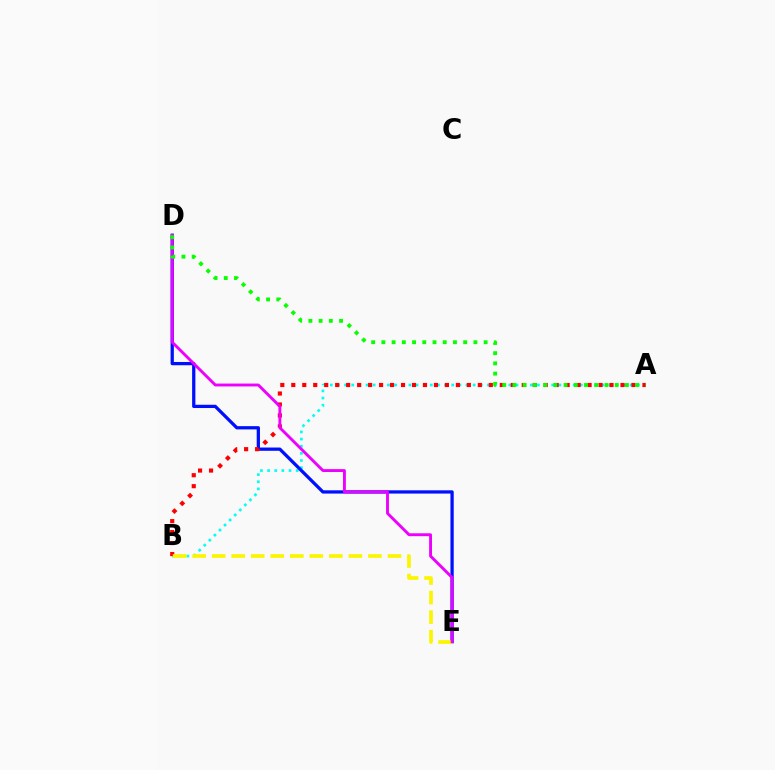{('A', 'B'): [{'color': '#00fff6', 'line_style': 'dotted', 'thickness': 1.94}, {'color': '#ff0000', 'line_style': 'dotted', 'thickness': 2.98}], ('D', 'E'): [{'color': '#0010ff', 'line_style': 'solid', 'thickness': 2.35}, {'color': '#ee00ff', 'line_style': 'solid', 'thickness': 2.08}], ('B', 'E'): [{'color': '#fcf500', 'line_style': 'dashed', 'thickness': 2.65}], ('A', 'D'): [{'color': '#08ff00', 'line_style': 'dotted', 'thickness': 2.78}]}